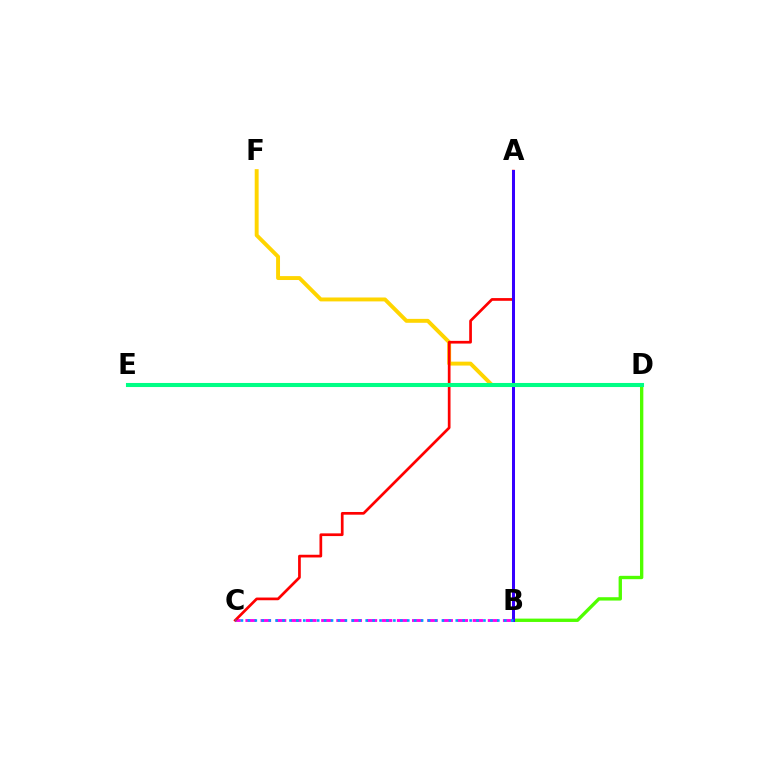{('D', 'F'): [{'color': '#ffd500', 'line_style': 'solid', 'thickness': 2.82}], ('B', 'D'): [{'color': '#4fff00', 'line_style': 'solid', 'thickness': 2.41}], ('B', 'C'): [{'color': '#ff00ed', 'line_style': 'dashed', 'thickness': 2.06}, {'color': '#009eff', 'line_style': 'dotted', 'thickness': 1.88}], ('A', 'C'): [{'color': '#ff0000', 'line_style': 'solid', 'thickness': 1.95}], ('A', 'B'): [{'color': '#3700ff', 'line_style': 'solid', 'thickness': 2.16}], ('D', 'E'): [{'color': '#00ff86', 'line_style': 'solid', 'thickness': 2.93}]}